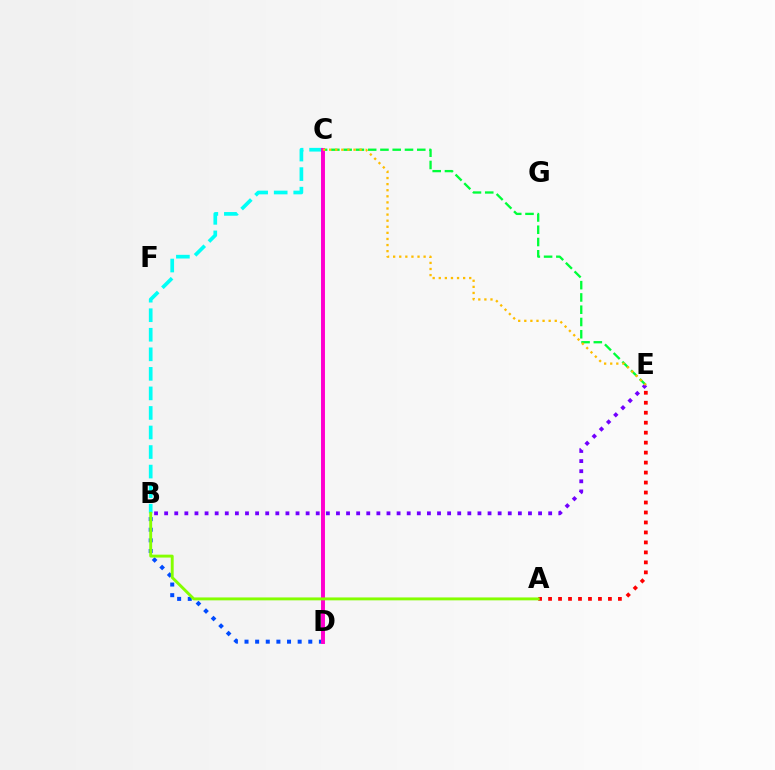{('B', 'C'): [{'color': '#00fff6', 'line_style': 'dashed', 'thickness': 2.66}], ('C', 'E'): [{'color': '#00ff39', 'line_style': 'dashed', 'thickness': 1.67}, {'color': '#ffbd00', 'line_style': 'dotted', 'thickness': 1.66}], ('A', 'E'): [{'color': '#ff0000', 'line_style': 'dotted', 'thickness': 2.71}], ('B', 'D'): [{'color': '#004bff', 'line_style': 'dotted', 'thickness': 2.89}], ('C', 'D'): [{'color': '#ff00cf', 'line_style': 'solid', 'thickness': 2.84}], ('B', 'E'): [{'color': '#7200ff', 'line_style': 'dotted', 'thickness': 2.75}], ('A', 'B'): [{'color': '#84ff00', 'line_style': 'solid', 'thickness': 2.09}]}